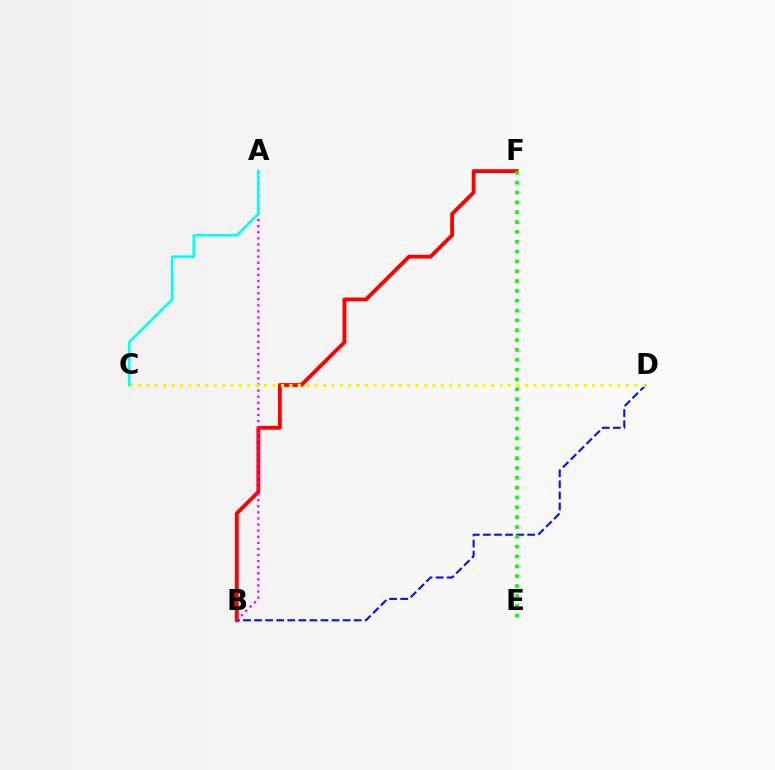{('B', 'F'): [{'color': '#ff0000', 'line_style': 'solid', 'thickness': 2.76}], ('B', 'D'): [{'color': '#0010ff', 'line_style': 'dashed', 'thickness': 1.5}], ('A', 'B'): [{'color': '#ee00ff', 'line_style': 'dotted', 'thickness': 1.65}], ('C', 'D'): [{'color': '#fcf500', 'line_style': 'dotted', 'thickness': 2.29}], ('E', 'F'): [{'color': '#08ff00', 'line_style': 'dotted', 'thickness': 2.67}], ('A', 'C'): [{'color': '#00fff6', 'line_style': 'solid', 'thickness': 1.85}]}